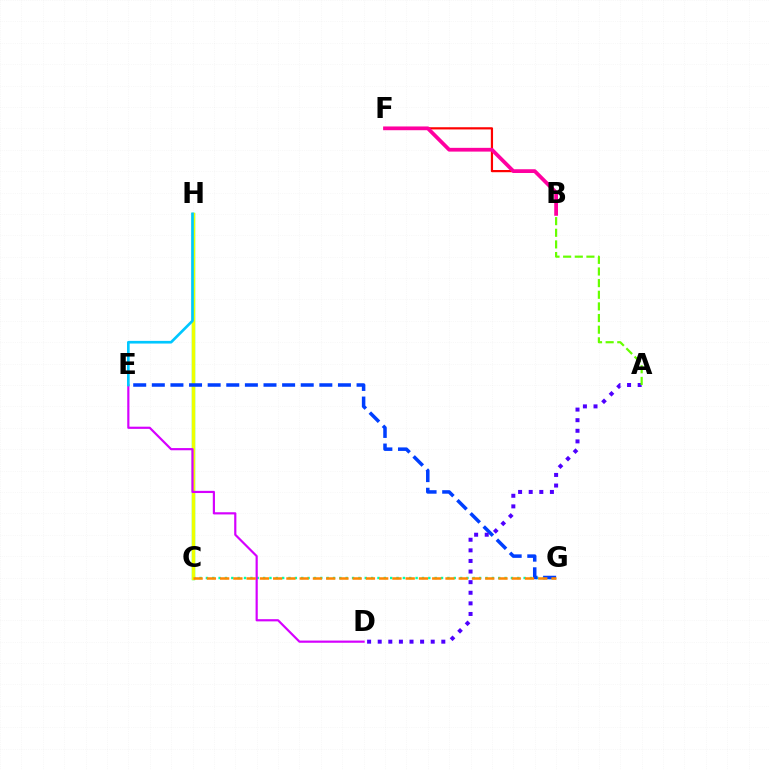{('C', 'G'): [{'color': '#00ffaf', 'line_style': 'dotted', 'thickness': 1.73}, {'color': '#ff8800', 'line_style': 'dashed', 'thickness': 1.8}], ('C', 'H'): [{'color': '#00ff27', 'line_style': 'solid', 'thickness': 2.41}, {'color': '#eeff00', 'line_style': 'solid', 'thickness': 2.27}], ('B', 'F'): [{'color': '#ff0000', 'line_style': 'solid', 'thickness': 1.58}, {'color': '#ff00a0', 'line_style': 'solid', 'thickness': 2.7}], ('E', 'G'): [{'color': '#003fff', 'line_style': 'dashed', 'thickness': 2.53}], ('D', 'E'): [{'color': '#d600ff', 'line_style': 'solid', 'thickness': 1.57}], ('A', 'D'): [{'color': '#4f00ff', 'line_style': 'dotted', 'thickness': 2.88}], ('A', 'B'): [{'color': '#66ff00', 'line_style': 'dashed', 'thickness': 1.58}], ('E', 'H'): [{'color': '#00c7ff', 'line_style': 'solid', 'thickness': 1.92}]}